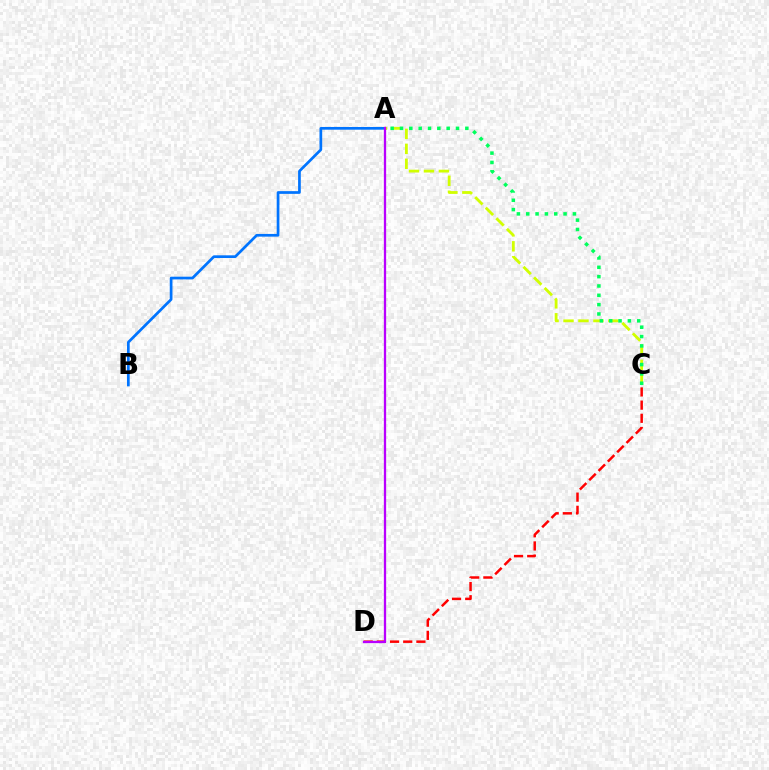{('A', 'B'): [{'color': '#0074ff', 'line_style': 'solid', 'thickness': 1.95}], ('A', 'C'): [{'color': '#d1ff00', 'line_style': 'dashed', 'thickness': 2.03}, {'color': '#00ff5c', 'line_style': 'dotted', 'thickness': 2.54}], ('C', 'D'): [{'color': '#ff0000', 'line_style': 'dashed', 'thickness': 1.79}], ('A', 'D'): [{'color': '#b900ff', 'line_style': 'solid', 'thickness': 1.65}]}